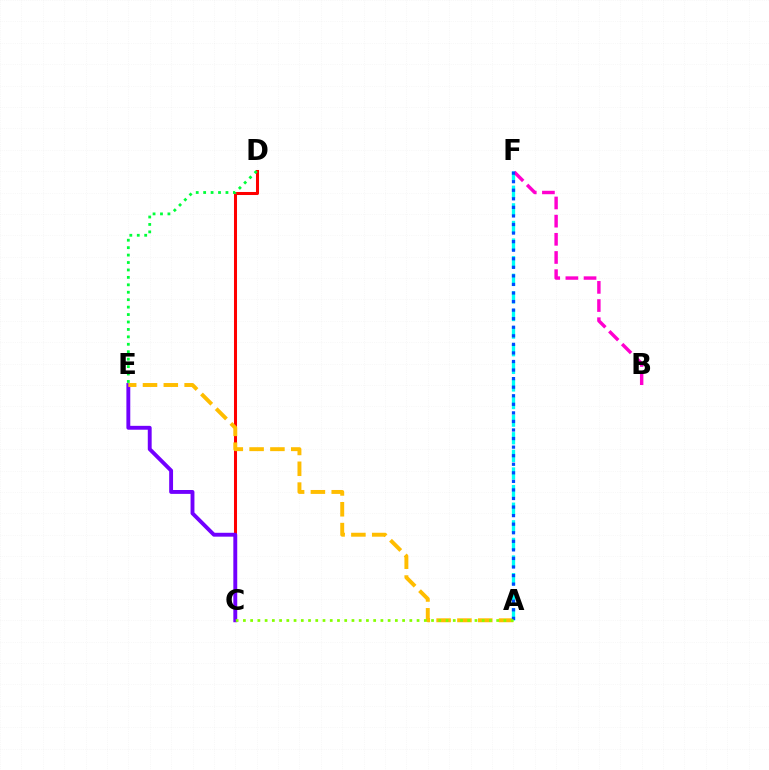{('C', 'D'): [{'color': '#ff0000', 'line_style': 'solid', 'thickness': 2.18}], ('D', 'E'): [{'color': '#00ff39', 'line_style': 'dotted', 'thickness': 2.02}], ('A', 'F'): [{'color': '#00fff6', 'line_style': 'dashed', 'thickness': 2.39}, {'color': '#004bff', 'line_style': 'dotted', 'thickness': 2.33}], ('C', 'E'): [{'color': '#7200ff', 'line_style': 'solid', 'thickness': 2.79}], ('A', 'E'): [{'color': '#ffbd00', 'line_style': 'dashed', 'thickness': 2.83}], ('B', 'F'): [{'color': '#ff00cf', 'line_style': 'dashed', 'thickness': 2.47}], ('A', 'C'): [{'color': '#84ff00', 'line_style': 'dotted', 'thickness': 1.97}]}